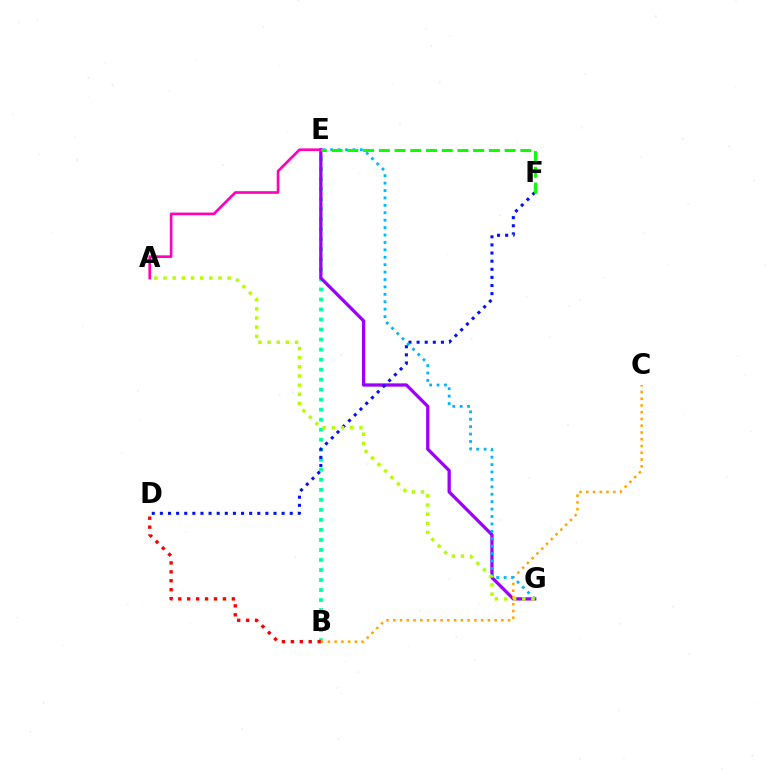{('B', 'E'): [{'color': '#00ff9d', 'line_style': 'dotted', 'thickness': 2.72}], ('E', 'G'): [{'color': '#9b00ff', 'line_style': 'solid', 'thickness': 2.36}, {'color': '#00b5ff', 'line_style': 'dotted', 'thickness': 2.01}], ('B', 'C'): [{'color': '#ffa500', 'line_style': 'dotted', 'thickness': 1.84}], ('D', 'F'): [{'color': '#0010ff', 'line_style': 'dotted', 'thickness': 2.2}], ('B', 'D'): [{'color': '#ff0000', 'line_style': 'dotted', 'thickness': 2.43}], ('A', 'E'): [{'color': '#ff00bd', 'line_style': 'solid', 'thickness': 1.92}], ('A', 'G'): [{'color': '#b3ff00', 'line_style': 'dotted', 'thickness': 2.49}], ('E', 'F'): [{'color': '#08ff00', 'line_style': 'dashed', 'thickness': 2.14}]}